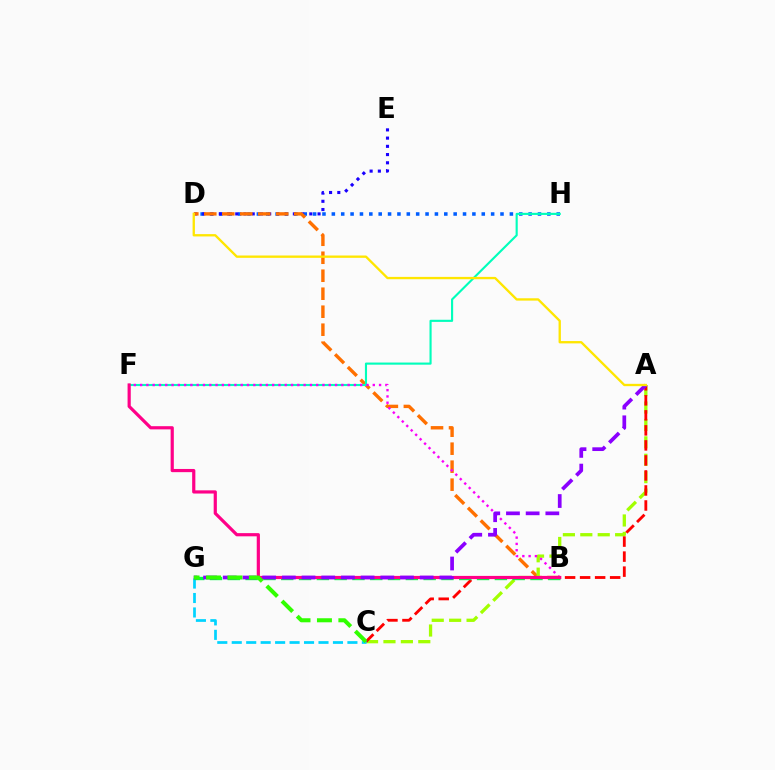{('D', 'H'): [{'color': '#005dff', 'line_style': 'dotted', 'thickness': 2.55}], ('D', 'E'): [{'color': '#1900ff', 'line_style': 'dotted', 'thickness': 2.24}], ('B', 'D'): [{'color': '#ff7000', 'line_style': 'dashed', 'thickness': 2.44}], ('A', 'C'): [{'color': '#a2ff00', 'line_style': 'dashed', 'thickness': 2.37}, {'color': '#ff0000', 'line_style': 'dashed', 'thickness': 2.04}], ('C', 'G'): [{'color': '#00d3ff', 'line_style': 'dashed', 'thickness': 1.96}, {'color': '#31ff00', 'line_style': 'dashed', 'thickness': 2.91}], ('B', 'G'): [{'color': '#00ff45', 'line_style': 'dashed', 'thickness': 2.42}], ('F', 'H'): [{'color': '#00ffbb', 'line_style': 'solid', 'thickness': 1.53}], ('B', 'F'): [{'color': '#fa00f9', 'line_style': 'dotted', 'thickness': 1.71}, {'color': '#ff0088', 'line_style': 'solid', 'thickness': 2.3}], ('A', 'G'): [{'color': '#8a00ff', 'line_style': 'dashed', 'thickness': 2.68}], ('A', 'D'): [{'color': '#ffe600', 'line_style': 'solid', 'thickness': 1.68}]}